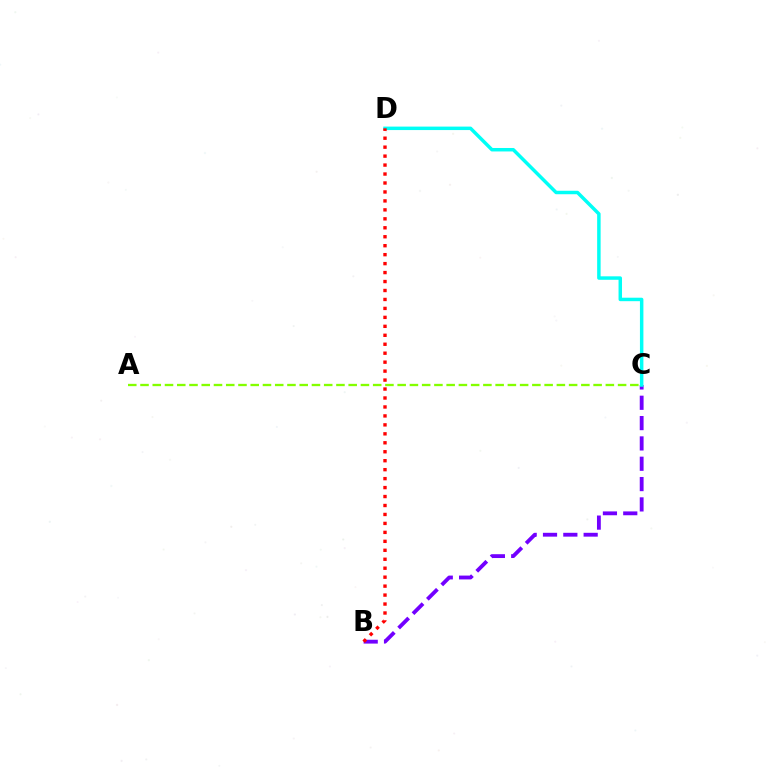{('B', 'C'): [{'color': '#7200ff', 'line_style': 'dashed', 'thickness': 2.76}], ('A', 'C'): [{'color': '#84ff00', 'line_style': 'dashed', 'thickness': 1.66}], ('C', 'D'): [{'color': '#00fff6', 'line_style': 'solid', 'thickness': 2.5}], ('B', 'D'): [{'color': '#ff0000', 'line_style': 'dotted', 'thickness': 2.43}]}